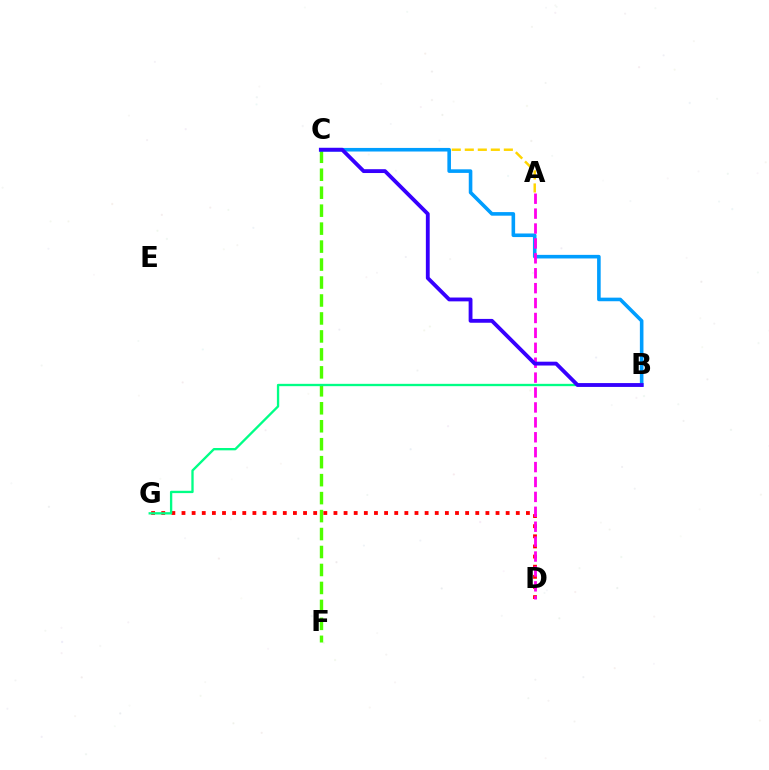{('C', 'F'): [{'color': '#4fff00', 'line_style': 'dashed', 'thickness': 2.44}], ('A', 'C'): [{'color': '#ffd500', 'line_style': 'dashed', 'thickness': 1.77}], ('B', 'C'): [{'color': '#009eff', 'line_style': 'solid', 'thickness': 2.58}, {'color': '#3700ff', 'line_style': 'solid', 'thickness': 2.76}], ('D', 'G'): [{'color': '#ff0000', 'line_style': 'dotted', 'thickness': 2.75}], ('A', 'D'): [{'color': '#ff00ed', 'line_style': 'dashed', 'thickness': 2.03}], ('B', 'G'): [{'color': '#00ff86', 'line_style': 'solid', 'thickness': 1.68}]}